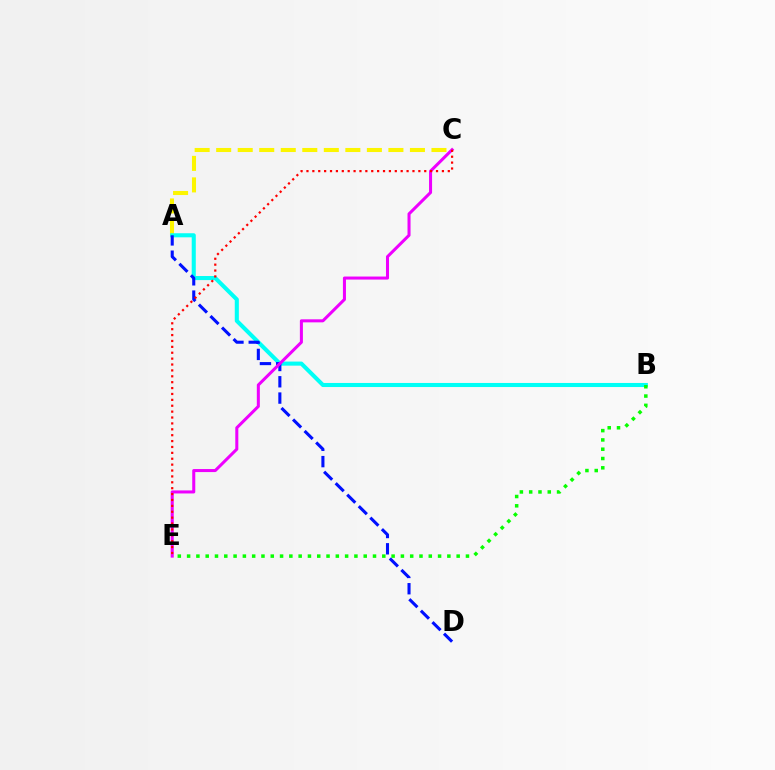{('A', 'C'): [{'color': '#fcf500', 'line_style': 'dashed', 'thickness': 2.92}], ('A', 'B'): [{'color': '#00fff6', 'line_style': 'solid', 'thickness': 2.93}], ('A', 'D'): [{'color': '#0010ff', 'line_style': 'dashed', 'thickness': 2.21}], ('B', 'E'): [{'color': '#08ff00', 'line_style': 'dotted', 'thickness': 2.53}], ('C', 'E'): [{'color': '#ee00ff', 'line_style': 'solid', 'thickness': 2.19}, {'color': '#ff0000', 'line_style': 'dotted', 'thickness': 1.6}]}